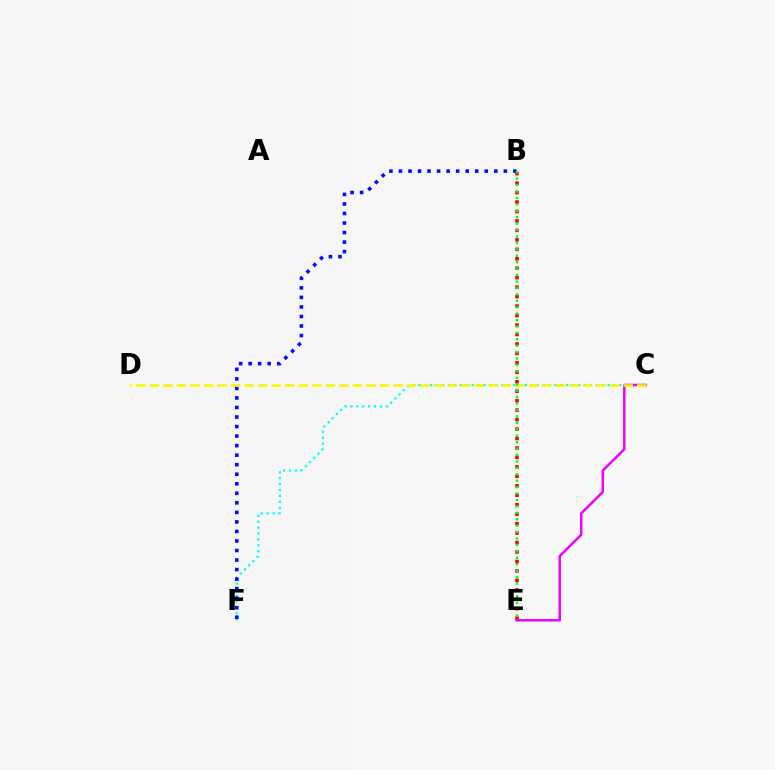{('C', 'F'): [{'color': '#00fff6', 'line_style': 'dotted', 'thickness': 1.61}], ('B', 'E'): [{'color': '#ff0000', 'line_style': 'dotted', 'thickness': 2.57}, {'color': '#08ff00', 'line_style': 'dotted', 'thickness': 1.75}], ('B', 'F'): [{'color': '#0010ff', 'line_style': 'dotted', 'thickness': 2.59}], ('C', 'E'): [{'color': '#ee00ff', 'line_style': 'solid', 'thickness': 1.79}], ('C', 'D'): [{'color': '#fcf500', 'line_style': 'dashed', 'thickness': 1.84}]}